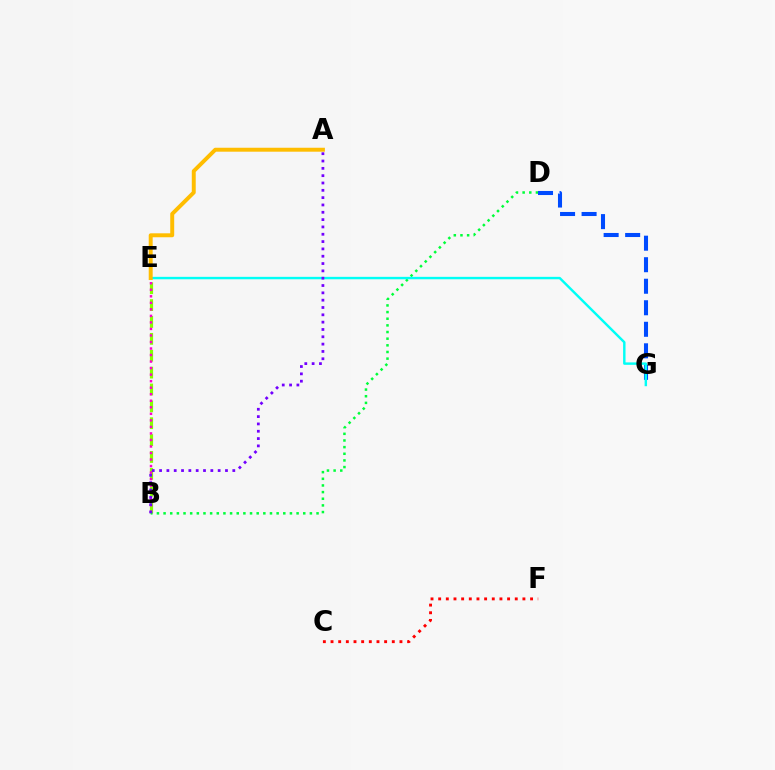{('B', 'E'): [{'color': '#84ff00', 'line_style': 'dashed', 'thickness': 2.29}, {'color': '#ff00cf', 'line_style': 'dotted', 'thickness': 1.77}], ('C', 'F'): [{'color': '#ff0000', 'line_style': 'dotted', 'thickness': 2.08}], ('B', 'D'): [{'color': '#00ff39', 'line_style': 'dotted', 'thickness': 1.81}], ('D', 'G'): [{'color': '#004bff', 'line_style': 'dashed', 'thickness': 2.92}], ('E', 'G'): [{'color': '#00fff6', 'line_style': 'solid', 'thickness': 1.74}], ('A', 'B'): [{'color': '#7200ff', 'line_style': 'dotted', 'thickness': 1.99}], ('A', 'E'): [{'color': '#ffbd00', 'line_style': 'solid', 'thickness': 2.84}]}